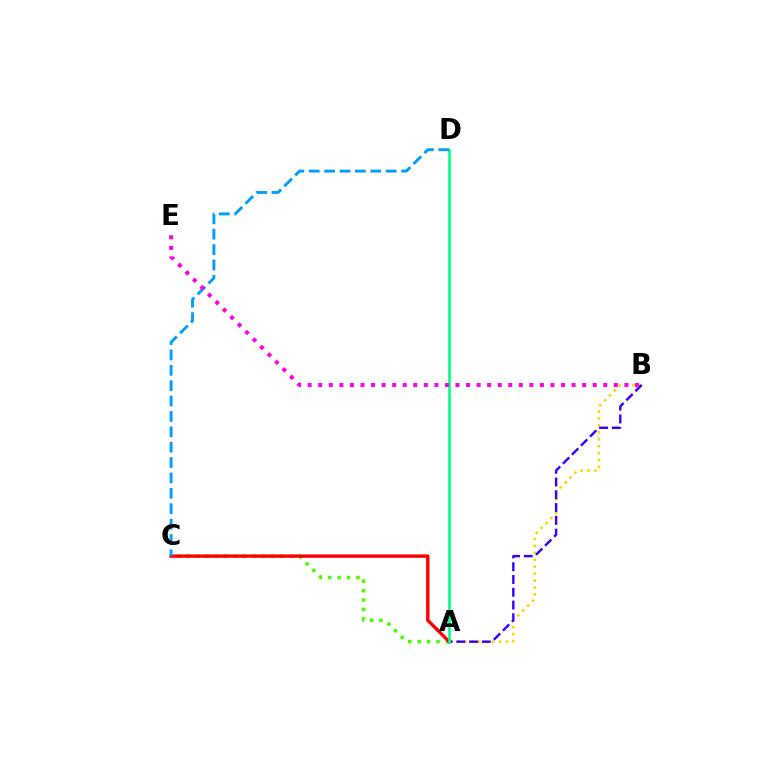{('A', 'B'): [{'color': '#ffd500', 'line_style': 'dotted', 'thickness': 1.88}, {'color': '#3700ff', 'line_style': 'dashed', 'thickness': 1.74}], ('A', 'C'): [{'color': '#4fff00', 'line_style': 'dotted', 'thickness': 2.56}, {'color': '#ff0000', 'line_style': 'solid', 'thickness': 2.43}], ('A', 'D'): [{'color': '#00ff86', 'line_style': 'solid', 'thickness': 1.87}], ('C', 'D'): [{'color': '#009eff', 'line_style': 'dashed', 'thickness': 2.09}], ('B', 'E'): [{'color': '#ff00ed', 'line_style': 'dotted', 'thickness': 2.87}]}